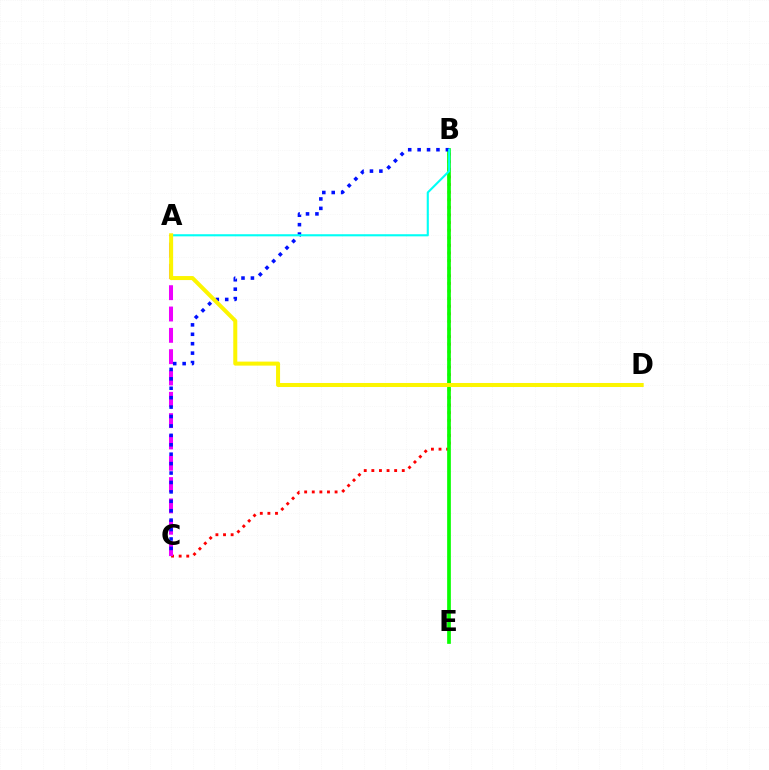{('B', 'C'): [{'color': '#ff0000', 'line_style': 'dotted', 'thickness': 2.07}, {'color': '#0010ff', 'line_style': 'dotted', 'thickness': 2.56}], ('B', 'E'): [{'color': '#08ff00', 'line_style': 'solid', 'thickness': 2.66}], ('A', 'C'): [{'color': '#ee00ff', 'line_style': 'dashed', 'thickness': 2.9}], ('A', 'B'): [{'color': '#00fff6', 'line_style': 'solid', 'thickness': 1.52}], ('A', 'D'): [{'color': '#fcf500', 'line_style': 'solid', 'thickness': 2.89}]}